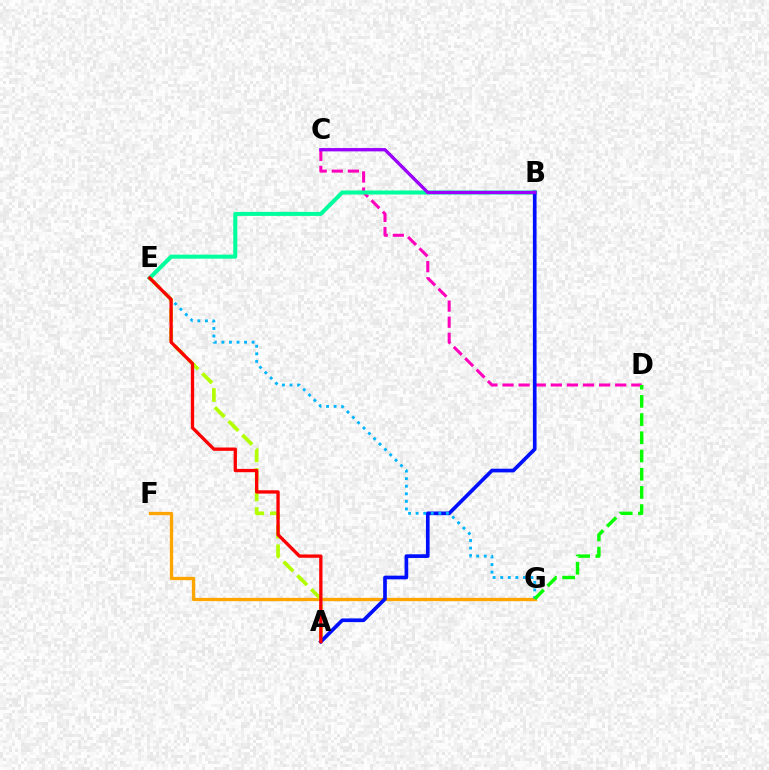{('C', 'D'): [{'color': '#ff00bd', 'line_style': 'dashed', 'thickness': 2.19}], ('B', 'E'): [{'color': '#00ff9d', 'line_style': 'solid', 'thickness': 2.91}], ('F', 'G'): [{'color': '#ffa500', 'line_style': 'solid', 'thickness': 2.38}], ('A', 'E'): [{'color': '#b3ff00', 'line_style': 'dashed', 'thickness': 2.65}, {'color': '#ff0000', 'line_style': 'solid', 'thickness': 2.38}], ('A', 'B'): [{'color': '#0010ff', 'line_style': 'solid', 'thickness': 2.65}], ('E', 'G'): [{'color': '#00b5ff', 'line_style': 'dotted', 'thickness': 2.06}], ('D', 'G'): [{'color': '#08ff00', 'line_style': 'dashed', 'thickness': 2.47}], ('B', 'C'): [{'color': '#9b00ff', 'line_style': 'solid', 'thickness': 2.38}]}